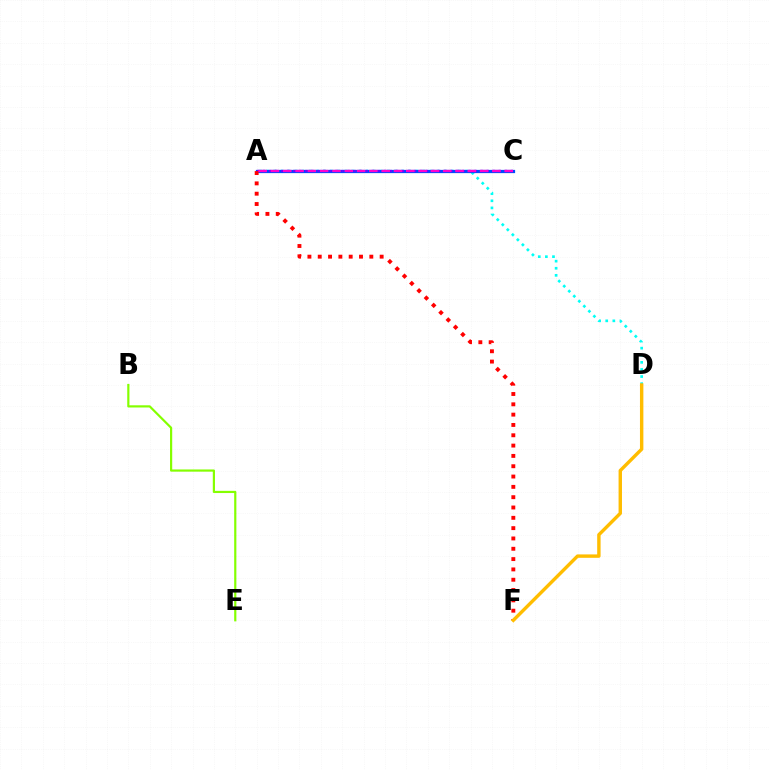{('A', 'D'): [{'color': '#00fff6', 'line_style': 'dotted', 'thickness': 1.93}], ('A', 'C'): [{'color': '#00ff39', 'line_style': 'dashed', 'thickness': 2.07}, {'color': '#004bff', 'line_style': 'solid', 'thickness': 2.33}, {'color': '#7200ff', 'line_style': 'dotted', 'thickness': 1.64}, {'color': '#ff00cf', 'line_style': 'dashed', 'thickness': 1.67}], ('B', 'E'): [{'color': '#84ff00', 'line_style': 'solid', 'thickness': 1.58}], ('A', 'F'): [{'color': '#ff0000', 'line_style': 'dotted', 'thickness': 2.8}], ('D', 'F'): [{'color': '#ffbd00', 'line_style': 'solid', 'thickness': 2.45}]}